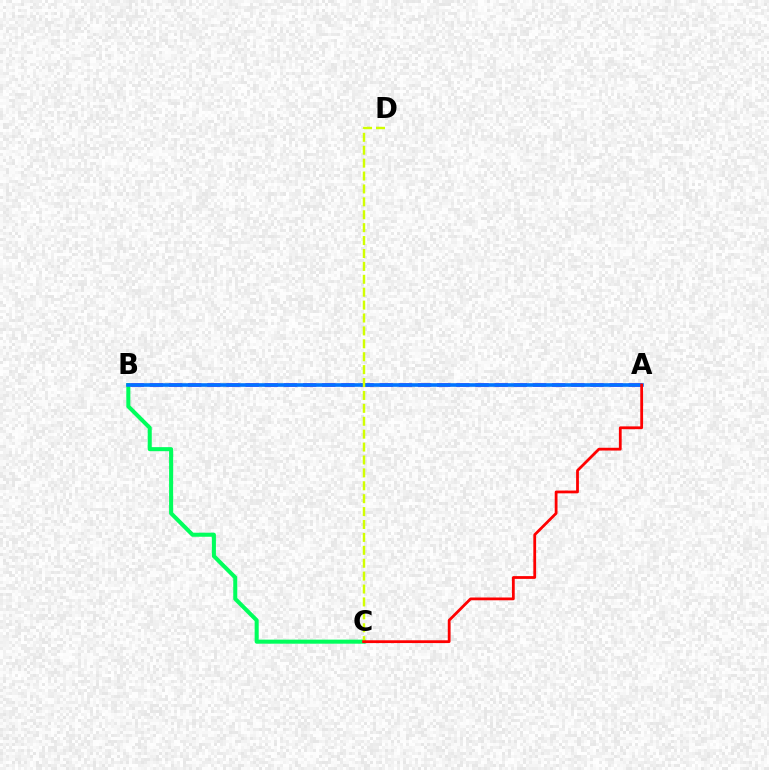{('B', 'C'): [{'color': '#00ff5c', 'line_style': 'solid', 'thickness': 2.92}], ('A', 'B'): [{'color': '#b900ff', 'line_style': 'dashed', 'thickness': 2.6}, {'color': '#0074ff', 'line_style': 'solid', 'thickness': 2.6}], ('C', 'D'): [{'color': '#d1ff00', 'line_style': 'dashed', 'thickness': 1.75}], ('A', 'C'): [{'color': '#ff0000', 'line_style': 'solid', 'thickness': 2.0}]}